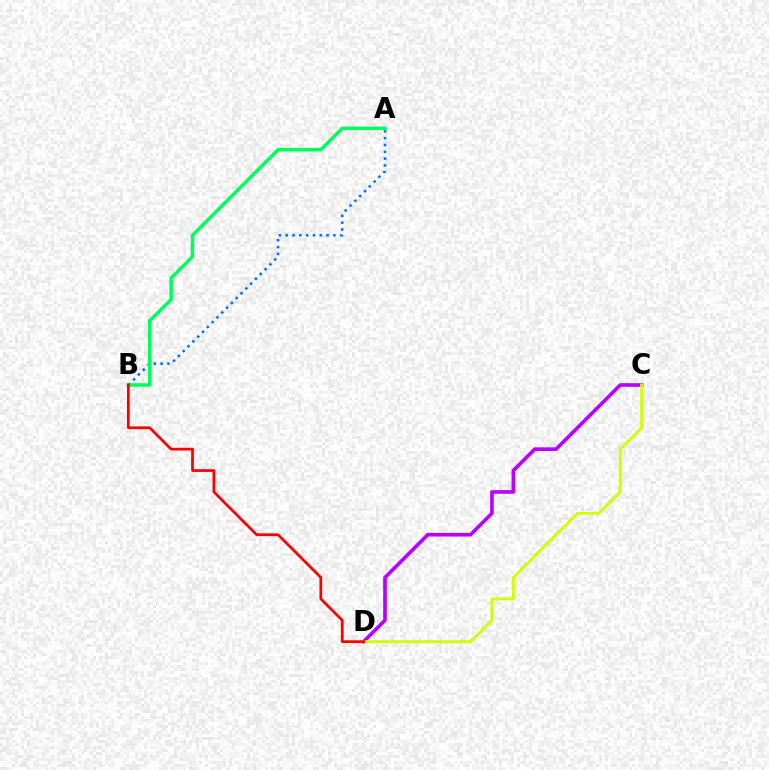{('C', 'D'): [{'color': '#b900ff', 'line_style': 'solid', 'thickness': 2.62}, {'color': '#d1ff00', 'line_style': 'solid', 'thickness': 2.09}], ('A', 'B'): [{'color': '#0074ff', 'line_style': 'dotted', 'thickness': 1.85}, {'color': '#00ff5c', 'line_style': 'solid', 'thickness': 2.51}], ('B', 'D'): [{'color': '#ff0000', 'line_style': 'solid', 'thickness': 1.98}]}